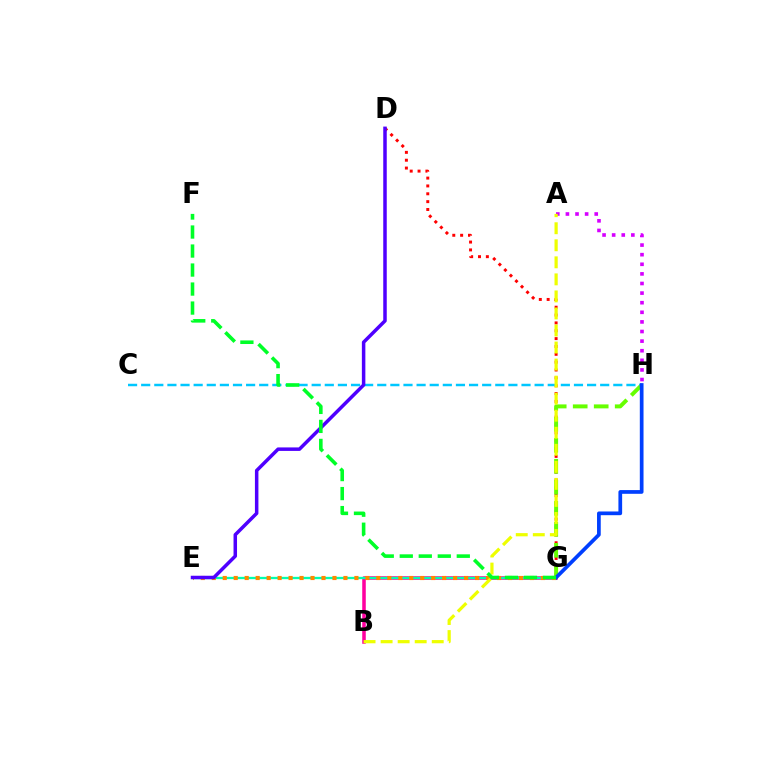{('B', 'G'): [{'color': '#ff00a0', 'line_style': 'solid', 'thickness': 2.55}], ('E', 'G'): [{'color': '#00ffaf', 'line_style': 'solid', 'thickness': 1.66}, {'color': '#ff8800', 'line_style': 'dotted', 'thickness': 2.98}], ('D', 'G'): [{'color': '#ff0000', 'line_style': 'dotted', 'thickness': 2.13}], ('G', 'H'): [{'color': '#66ff00', 'line_style': 'dashed', 'thickness': 2.85}, {'color': '#003fff', 'line_style': 'solid', 'thickness': 2.68}], ('A', 'H'): [{'color': '#d600ff', 'line_style': 'dotted', 'thickness': 2.61}], ('C', 'H'): [{'color': '#00c7ff', 'line_style': 'dashed', 'thickness': 1.78}], ('D', 'E'): [{'color': '#4f00ff', 'line_style': 'solid', 'thickness': 2.52}], ('A', 'B'): [{'color': '#eeff00', 'line_style': 'dashed', 'thickness': 2.32}], ('F', 'G'): [{'color': '#00ff27', 'line_style': 'dashed', 'thickness': 2.58}]}